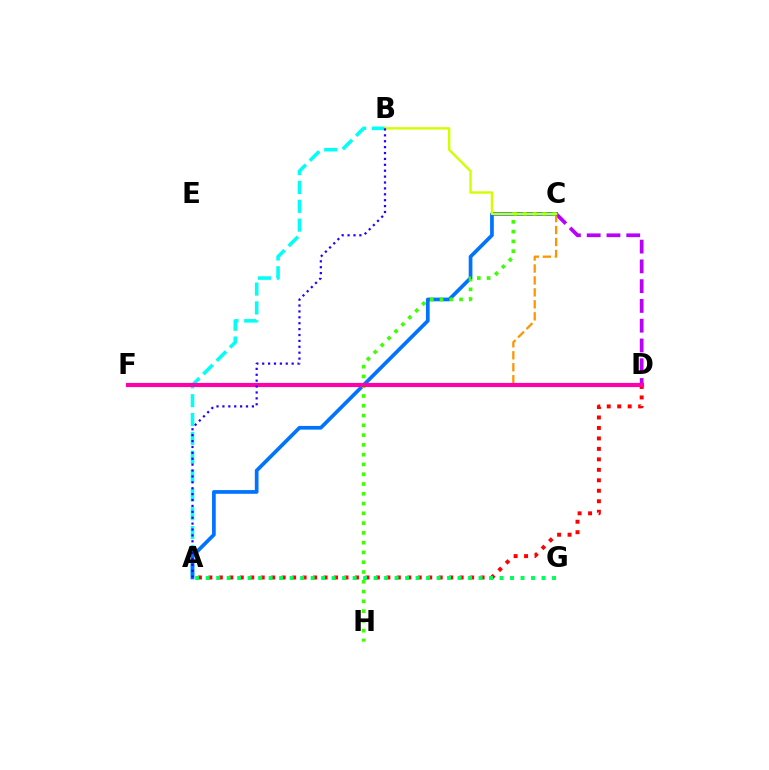{('C', 'D'): [{'color': '#b900ff', 'line_style': 'dashed', 'thickness': 2.69}], ('C', 'F'): [{'color': '#ff9400', 'line_style': 'dashed', 'thickness': 1.63}], ('A', 'B'): [{'color': '#00fff6', 'line_style': 'dashed', 'thickness': 2.56}, {'color': '#2500ff', 'line_style': 'dotted', 'thickness': 1.6}], ('A', 'D'): [{'color': '#ff0000', 'line_style': 'dotted', 'thickness': 2.84}], ('A', 'C'): [{'color': '#0074ff', 'line_style': 'solid', 'thickness': 2.67}], ('C', 'H'): [{'color': '#3dff00', 'line_style': 'dotted', 'thickness': 2.66}], ('B', 'C'): [{'color': '#d1ff00', 'line_style': 'solid', 'thickness': 1.73}], ('A', 'G'): [{'color': '#00ff5c', 'line_style': 'dotted', 'thickness': 2.85}], ('D', 'F'): [{'color': '#ff00ac', 'line_style': 'solid', 'thickness': 2.98}]}